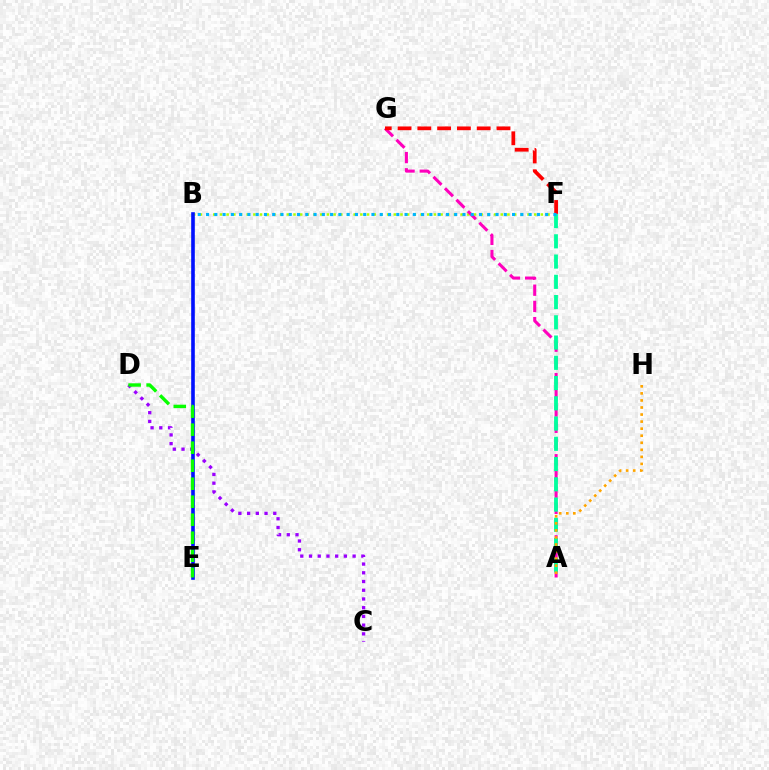{('B', 'F'): [{'color': '#b3ff00', 'line_style': 'dotted', 'thickness': 1.82}, {'color': '#00b5ff', 'line_style': 'dotted', 'thickness': 2.25}], ('A', 'G'): [{'color': '#ff00bd', 'line_style': 'dashed', 'thickness': 2.2}], ('C', 'D'): [{'color': '#9b00ff', 'line_style': 'dotted', 'thickness': 2.37}], ('F', 'G'): [{'color': '#ff0000', 'line_style': 'dashed', 'thickness': 2.69}], ('A', 'F'): [{'color': '#00ff9d', 'line_style': 'dashed', 'thickness': 2.75}], ('B', 'E'): [{'color': '#0010ff', 'line_style': 'solid', 'thickness': 2.61}], ('D', 'E'): [{'color': '#08ff00', 'line_style': 'dashed', 'thickness': 2.45}], ('A', 'H'): [{'color': '#ffa500', 'line_style': 'dotted', 'thickness': 1.92}]}